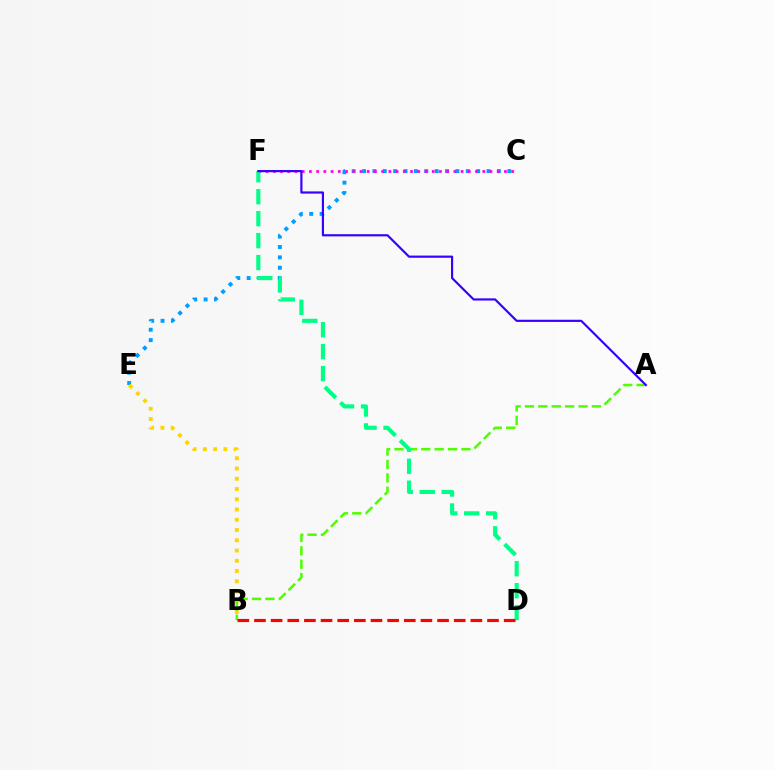{('C', 'E'): [{'color': '#009eff', 'line_style': 'dotted', 'thickness': 2.82}], ('B', 'E'): [{'color': '#ffd500', 'line_style': 'dotted', 'thickness': 2.79}], ('C', 'F'): [{'color': '#ff00ed', 'line_style': 'dotted', 'thickness': 1.96}], ('A', 'B'): [{'color': '#4fff00', 'line_style': 'dashed', 'thickness': 1.82}], ('D', 'F'): [{'color': '#00ff86', 'line_style': 'dashed', 'thickness': 2.98}], ('A', 'F'): [{'color': '#3700ff', 'line_style': 'solid', 'thickness': 1.57}], ('B', 'D'): [{'color': '#ff0000', 'line_style': 'dashed', 'thickness': 2.26}]}